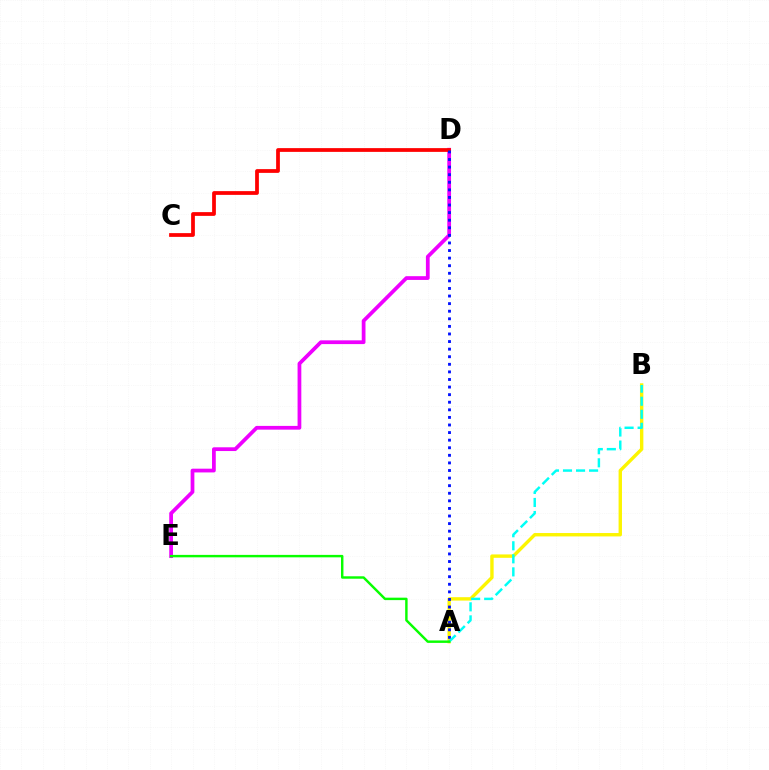{('A', 'B'): [{'color': '#fcf500', 'line_style': 'solid', 'thickness': 2.44}, {'color': '#00fff6', 'line_style': 'dashed', 'thickness': 1.77}], ('D', 'E'): [{'color': '#ee00ff', 'line_style': 'solid', 'thickness': 2.7}], ('C', 'D'): [{'color': '#ff0000', 'line_style': 'solid', 'thickness': 2.7}], ('A', 'D'): [{'color': '#0010ff', 'line_style': 'dotted', 'thickness': 2.06}], ('A', 'E'): [{'color': '#08ff00', 'line_style': 'solid', 'thickness': 1.76}]}